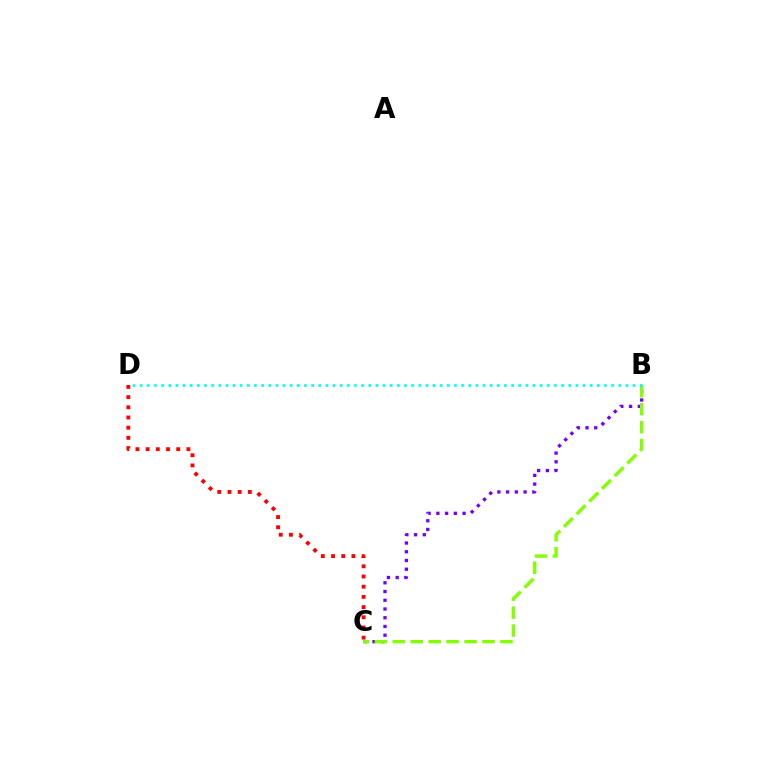{('B', 'C'): [{'color': '#7200ff', 'line_style': 'dotted', 'thickness': 2.37}, {'color': '#84ff00', 'line_style': 'dashed', 'thickness': 2.44}], ('B', 'D'): [{'color': '#00fff6', 'line_style': 'dotted', 'thickness': 1.94}], ('C', 'D'): [{'color': '#ff0000', 'line_style': 'dotted', 'thickness': 2.77}]}